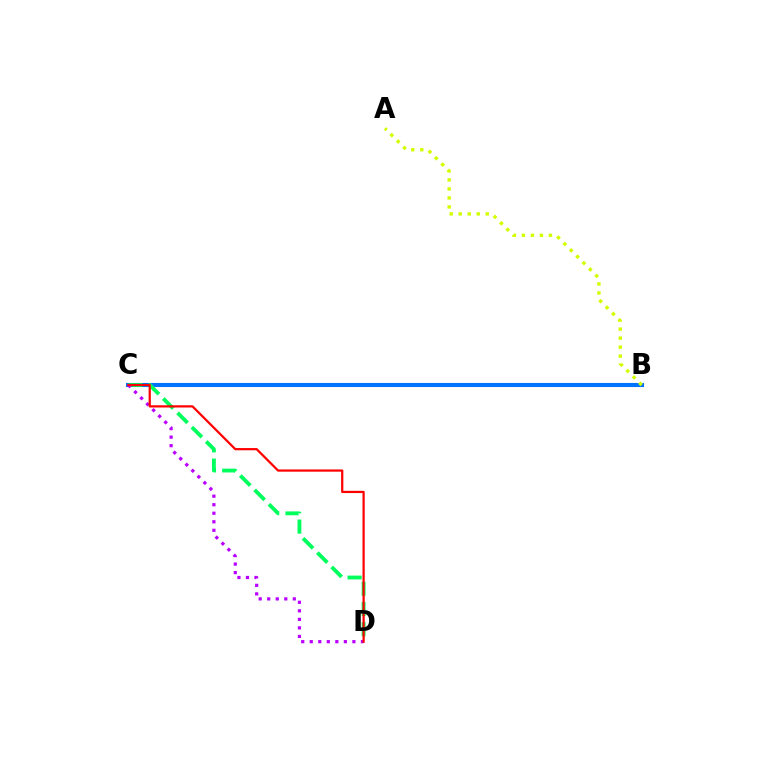{('B', 'C'): [{'color': '#0074ff', 'line_style': 'solid', 'thickness': 2.94}], ('C', 'D'): [{'color': '#00ff5c', 'line_style': 'dashed', 'thickness': 2.75}, {'color': '#b900ff', 'line_style': 'dotted', 'thickness': 2.32}, {'color': '#ff0000', 'line_style': 'solid', 'thickness': 1.61}], ('A', 'B'): [{'color': '#d1ff00', 'line_style': 'dotted', 'thickness': 2.45}]}